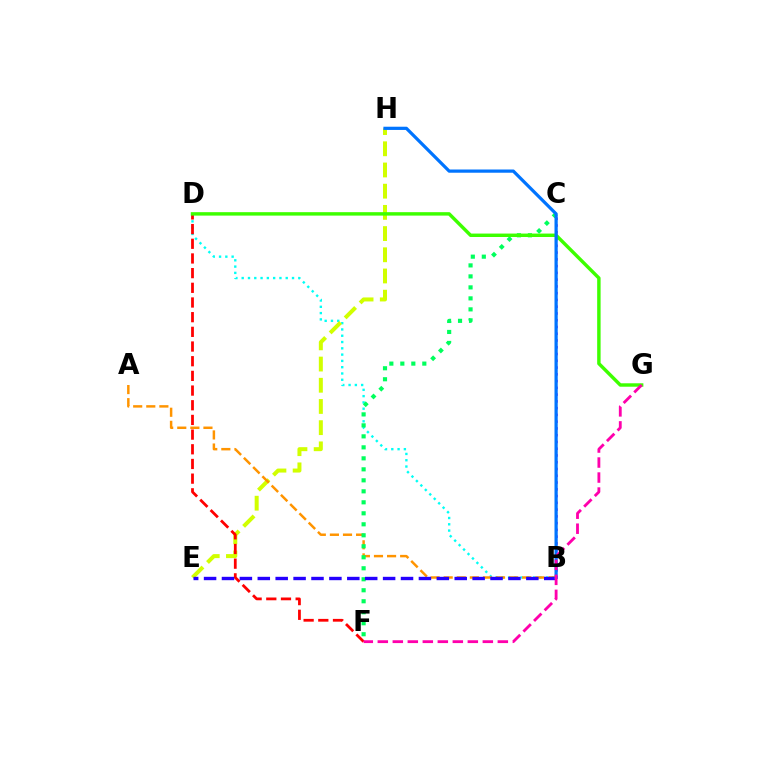{('B', 'D'): [{'color': '#00fff6', 'line_style': 'dotted', 'thickness': 1.71}], ('B', 'C'): [{'color': '#b900ff', 'line_style': 'dotted', 'thickness': 1.84}], ('E', 'H'): [{'color': '#d1ff00', 'line_style': 'dashed', 'thickness': 2.88}], ('A', 'B'): [{'color': '#ff9400', 'line_style': 'dashed', 'thickness': 1.78}], ('C', 'F'): [{'color': '#00ff5c', 'line_style': 'dotted', 'thickness': 2.99}], ('D', 'F'): [{'color': '#ff0000', 'line_style': 'dashed', 'thickness': 1.99}], ('B', 'E'): [{'color': '#2500ff', 'line_style': 'dashed', 'thickness': 2.43}], ('D', 'G'): [{'color': '#3dff00', 'line_style': 'solid', 'thickness': 2.47}], ('B', 'H'): [{'color': '#0074ff', 'line_style': 'solid', 'thickness': 2.32}], ('F', 'G'): [{'color': '#ff00ac', 'line_style': 'dashed', 'thickness': 2.04}]}